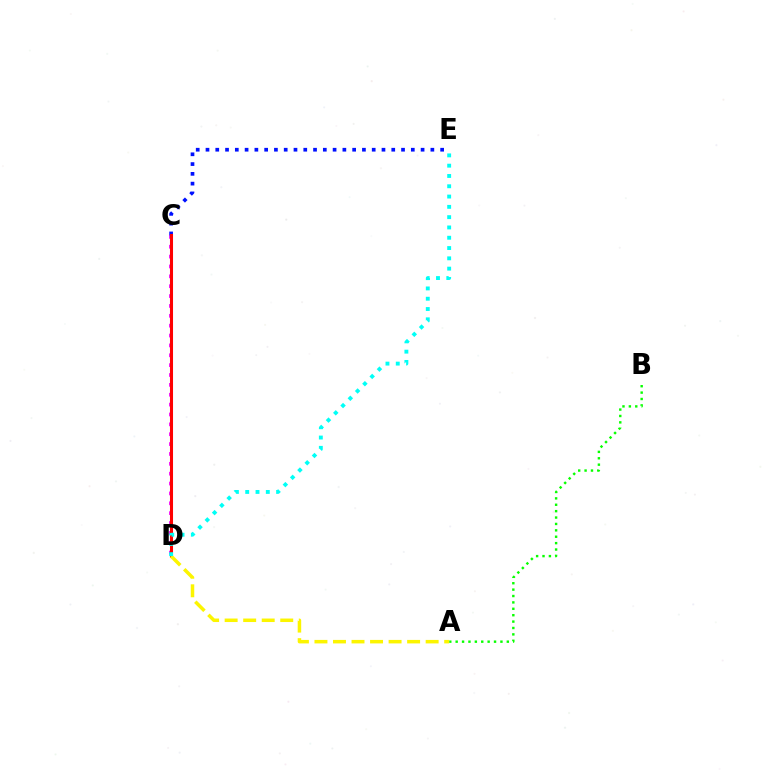{('A', 'B'): [{'color': '#08ff00', 'line_style': 'dotted', 'thickness': 1.74}], ('C', 'D'): [{'color': '#ee00ff', 'line_style': 'dotted', 'thickness': 2.68}, {'color': '#ff0000', 'line_style': 'solid', 'thickness': 2.2}], ('C', 'E'): [{'color': '#0010ff', 'line_style': 'dotted', 'thickness': 2.66}], ('A', 'D'): [{'color': '#fcf500', 'line_style': 'dashed', 'thickness': 2.52}], ('D', 'E'): [{'color': '#00fff6', 'line_style': 'dotted', 'thickness': 2.8}]}